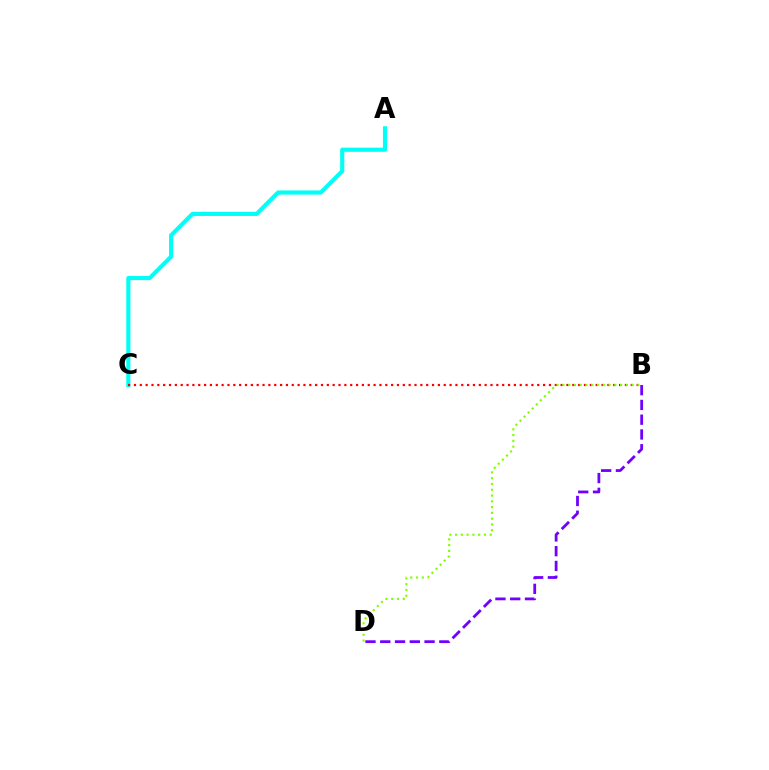{('A', 'C'): [{'color': '#00fff6', 'line_style': 'solid', 'thickness': 2.98}], ('B', 'C'): [{'color': '#ff0000', 'line_style': 'dotted', 'thickness': 1.59}], ('B', 'D'): [{'color': '#7200ff', 'line_style': 'dashed', 'thickness': 2.01}, {'color': '#84ff00', 'line_style': 'dotted', 'thickness': 1.57}]}